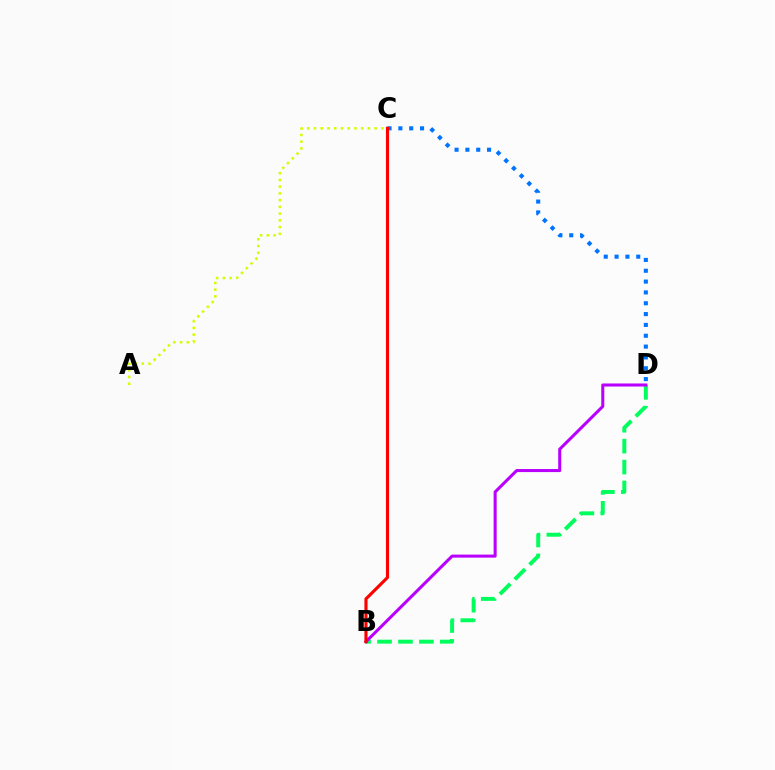{('B', 'D'): [{'color': '#00ff5c', 'line_style': 'dashed', 'thickness': 2.84}, {'color': '#b900ff', 'line_style': 'solid', 'thickness': 2.2}], ('A', 'C'): [{'color': '#d1ff00', 'line_style': 'dotted', 'thickness': 1.83}], ('C', 'D'): [{'color': '#0074ff', 'line_style': 'dotted', 'thickness': 2.94}], ('B', 'C'): [{'color': '#ff0000', 'line_style': 'solid', 'thickness': 2.25}]}